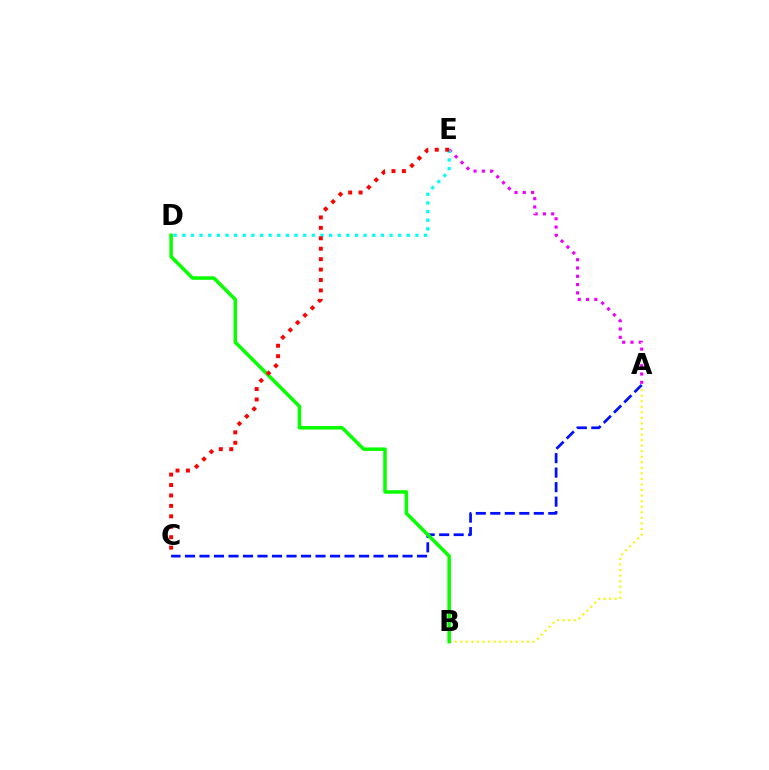{('A', 'B'): [{'color': '#fcf500', 'line_style': 'dotted', 'thickness': 1.51}], ('A', 'C'): [{'color': '#0010ff', 'line_style': 'dashed', 'thickness': 1.97}], ('B', 'D'): [{'color': '#08ff00', 'line_style': 'solid', 'thickness': 2.53}], ('A', 'E'): [{'color': '#ee00ff', 'line_style': 'dotted', 'thickness': 2.25}], ('D', 'E'): [{'color': '#00fff6', 'line_style': 'dotted', 'thickness': 2.35}], ('C', 'E'): [{'color': '#ff0000', 'line_style': 'dotted', 'thickness': 2.83}]}